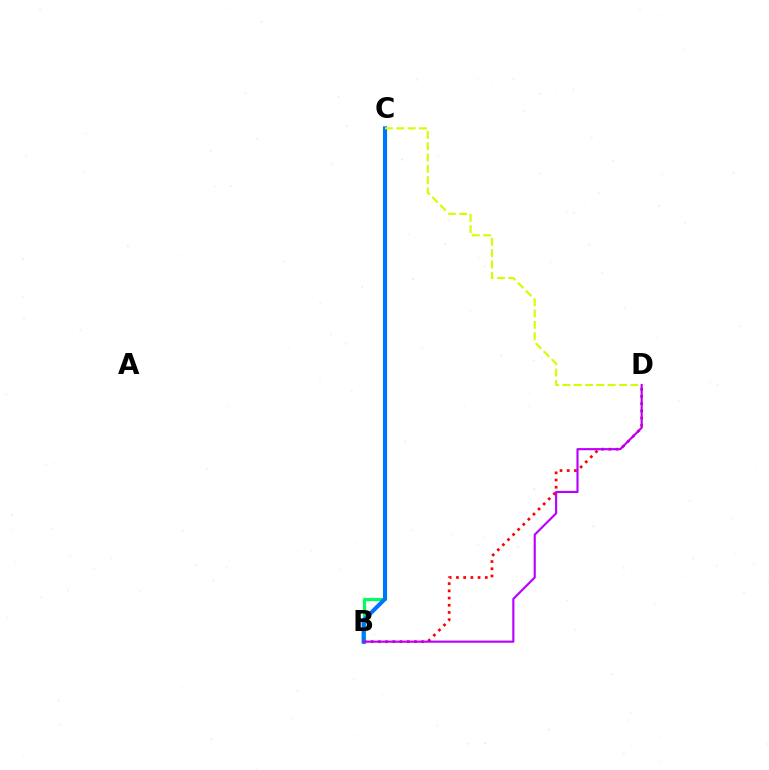{('B', 'C'): [{'color': '#00ff5c', 'line_style': 'solid', 'thickness': 2.3}, {'color': '#0074ff', 'line_style': 'solid', 'thickness': 2.93}], ('B', 'D'): [{'color': '#ff0000', 'line_style': 'dotted', 'thickness': 1.96}, {'color': '#b900ff', 'line_style': 'solid', 'thickness': 1.54}], ('C', 'D'): [{'color': '#d1ff00', 'line_style': 'dashed', 'thickness': 1.54}]}